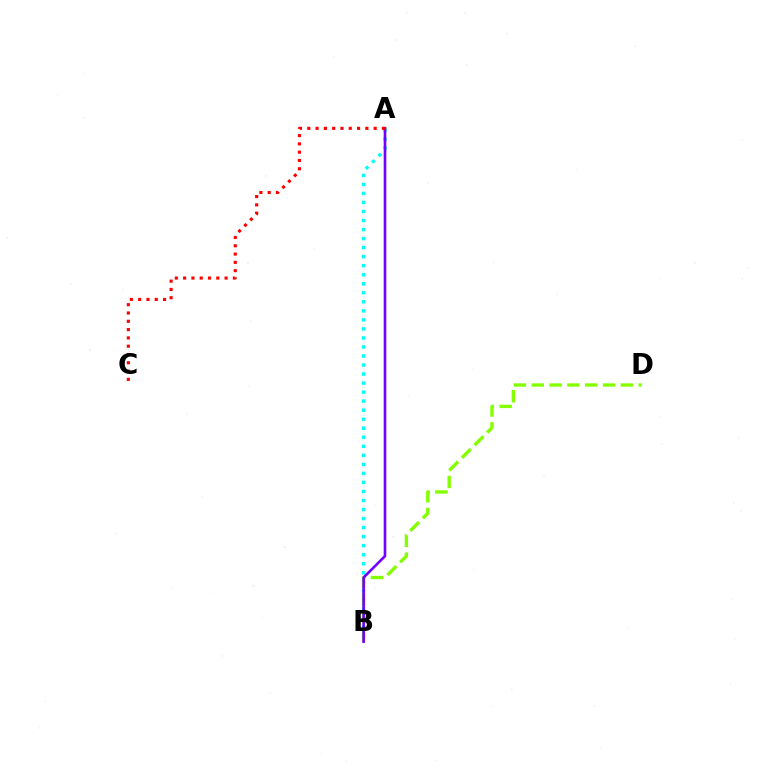{('A', 'B'): [{'color': '#00fff6', 'line_style': 'dotted', 'thickness': 2.45}, {'color': '#7200ff', 'line_style': 'solid', 'thickness': 1.91}], ('B', 'D'): [{'color': '#84ff00', 'line_style': 'dashed', 'thickness': 2.42}], ('A', 'C'): [{'color': '#ff0000', 'line_style': 'dotted', 'thickness': 2.25}]}